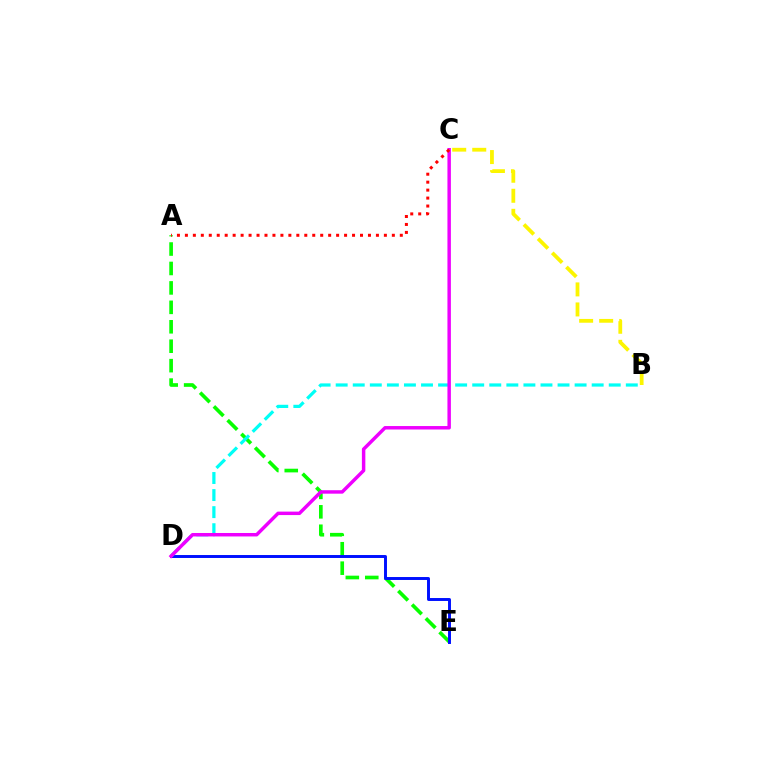{('A', 'E'): [{'color': '#08ff00', 'line_style': 'dashed', 'thickness': 2.64}], ('D', 'E'): [{'color': '#0010ff', 'line_style': 'solid', 'thickness': 2.12}], ('B', 'D'): [{'color': '#00fff6', 'line_style': 'dashed', 'thickness': 2.32}], ('B', 'C'): [{'color': '#fcf500', 'line_style': 'dashed', 'thickness': 2.72}], ('C', 'D'): [{'color': '#ee00ff', 'line_style': 'solid', 'thickness': 2.49}], ('A', 'C'): [{'color': '#ff0000', 'line_style': 'dotted', 'thickness': 2.16}]}